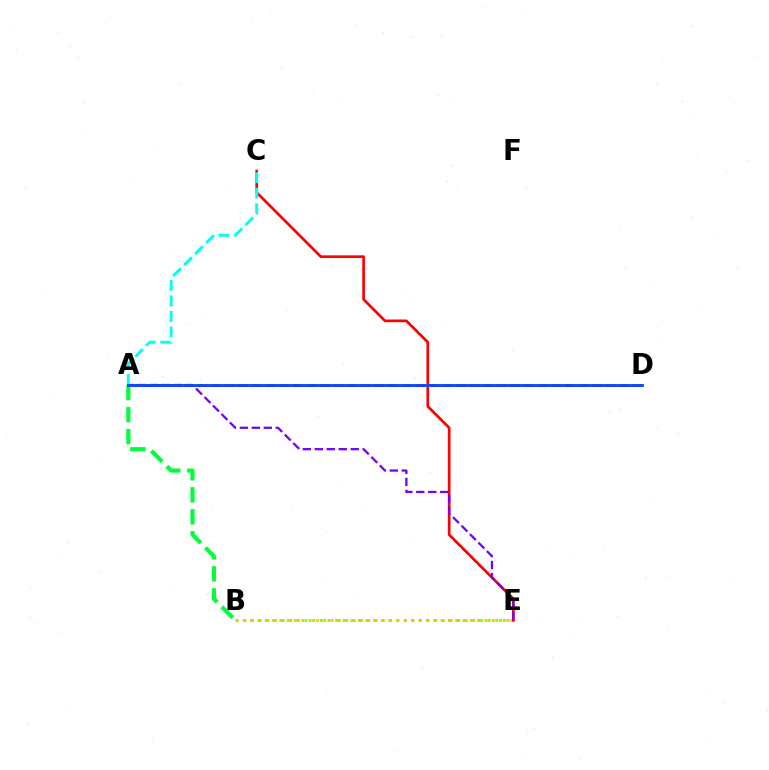{('B', 'E'): [{'color': '#84ff00', 'line_style': 'dotted', 'thickness': 2.07}, {'color': '#ffbd00', 'line_style': 'dotted', 'thickness': 1.99}], ('C', 'E'): [{'color': '#ff0000', 'line_style': 'solid', 'thickness': 1.93}], ('A', 'E'): [{'color': '#7200ff', 'line_style': 'dashed', 'thickness': 1.63}], ('A', 'C'): [{'color': '#00fff6', 'line_style': 'dashed', 'thickness': 2.11}], ('A', 'D'): [{'color': '#ff00cf', 'line_style': 'dashed', 'thickness': 1.85}, {'color': '#004bff', 'line_style': 'solid', 'thickness': 2.01}], ('A', 'B'): [{'color': '#00ff39', 'line_style': 'dashed', 'thickness': 2.98}]}